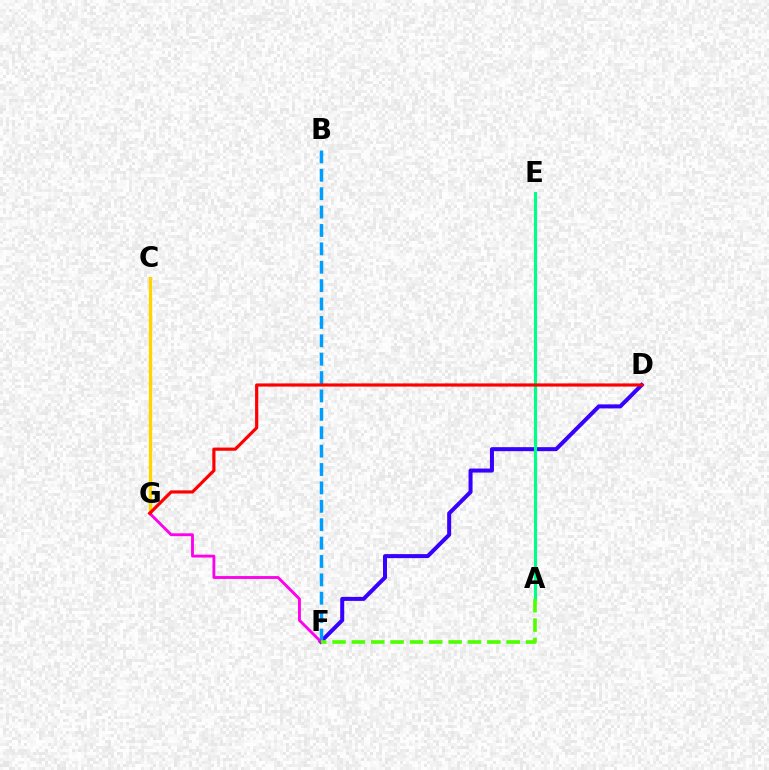{('C', 'G'): [{'color': '#ffd500', 'line_style': 'solid', 'thickness': 2.41}], ('D', 'F'): [{'color': '#3700ff', 'line_style': 'solid', 'thickness': 2.89}], ('B', 'F'): [{'color': '#009eff', 'line_style': 'dashed', 'thickness': 2.5}], ('F', 'G'): [{'color': '#ff00ed', 'line_style': 'solid', 'thickness': 2.06}], ('A', 'E'): [{'color': '#00ff86', 'line_style': 'solid', 'thickness': 2.26}], ('D', 'G'): [{'color': '#ff0000', 'line_style': 'solid', 'thickness': 2.28}], ('A', 'F'): [{'color': '#4fff00', 'line_style': 'dashed', 'thickness': 2.63}]}